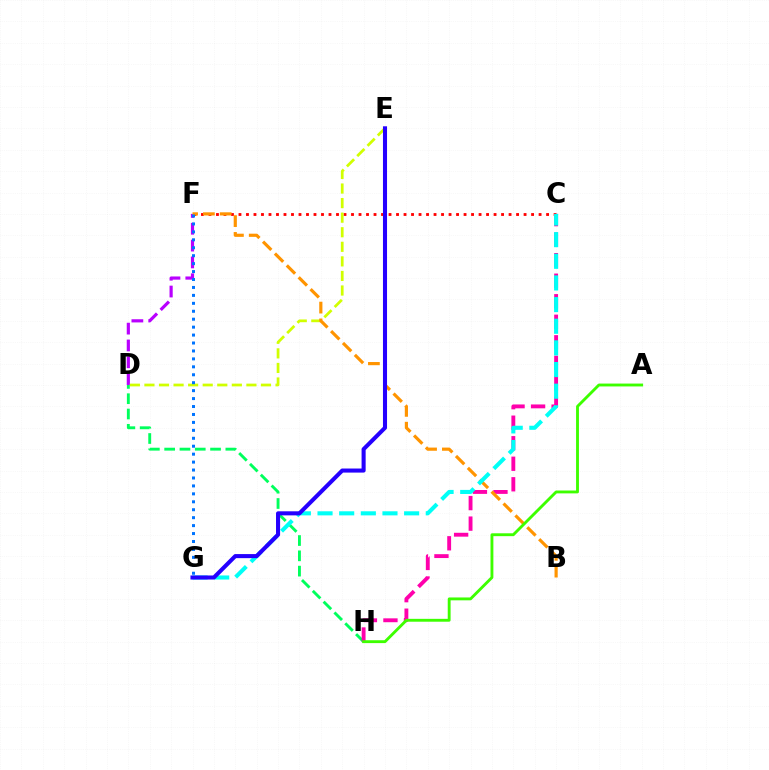{('D', 'F'): [{'color': '#b900ff', 'line_style': 'dashed', 'thickness': 2.29}], ('C', 'F'): [{'color': '#ff0000', 'line_style': 'dotted', 'thickness': 2.04}], ('D', 'E'): [{'color': '#d1ff00', 'line_style': 'dashed', 'thickness': 1.98}], ('D', 'H'): [{'color': '#00ff5c', 'line_style': 'dashed', 'thickness': 2.08}], ('C', 'H'): [{'color': '#ff00ac', 'line_style': 'dashed', 'thickness': 2.79}], ('B', 'F'): [{'color': '#ff9400', 'line_style': 'dashed', 'thickness': 2.28}], ('C', 'G'): [{'color': '#00fff6', 'line_style': 'dashed', 'thickness': 2.94}], ('A', 'H'): [{'color': '#3dff00', 'line_style': 'solid', 'thickness': 2.06}], ('F', 'G'): [{'color': '#0074ff', 'line_style': 'dotted', 'thickness': 2.16}], ('E', 'G'): [{'color': '#2500ff', 'line_style': 'solid', 'thickness': 2.93}]}